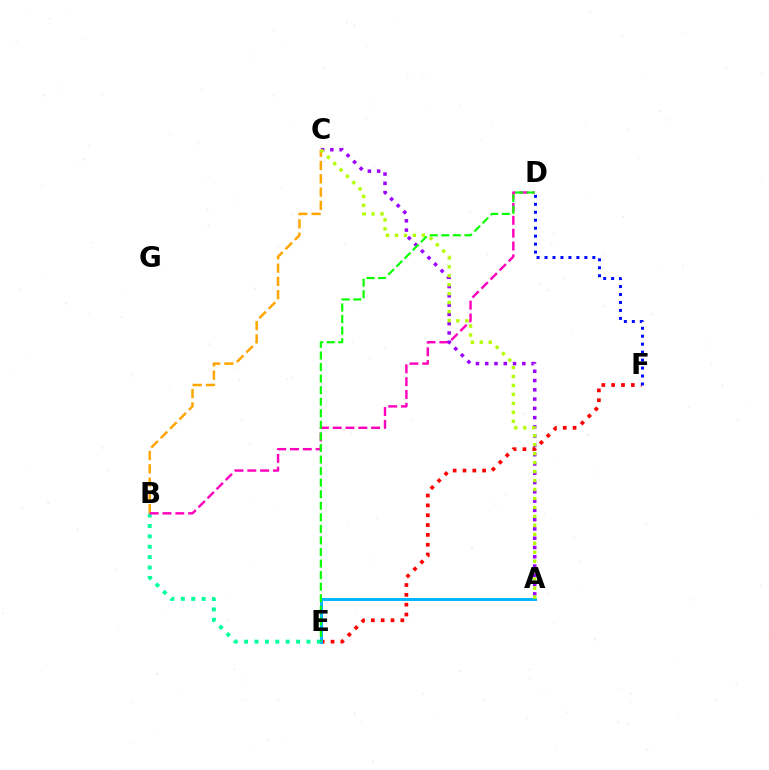{('E', 'F'): [{'color': '#ff0000', 'line_style': 'dotted', 'thickness': 2.67}], ('B', 'E'): [{'color': '#00ff9d', 'line_style': 'dotted', 'thickness': 2.82}], ('B', 'C'): [{'color': '#ffa500', 'line_style': 'dashed', 'thickness': 1.8}], ('B', 'D'): [{'color': '#ff00bd', 'line_style': 'dashed', 'thickness': 1.74}], ('A', 'C'): [{'color': '#9b00ff', 'line_style': 'dotted', 'thickness': 2.52}, {'color': '#b3ff00', 'line_style': 'dotted', 'thickness': 2.43}], ('D', 'F'): [{'color': '#0010ff', 'line_style': 'dotted', 'thickness': 2.16}], ('A', 'E'): [{'color': '#00b5ff', 'line_style': 'solid', 'thickness': 2.14}], ('D', 'E'): [{'color': '#08ff00', 'line_style': 'dashed', 'thickness': 1.57}]}